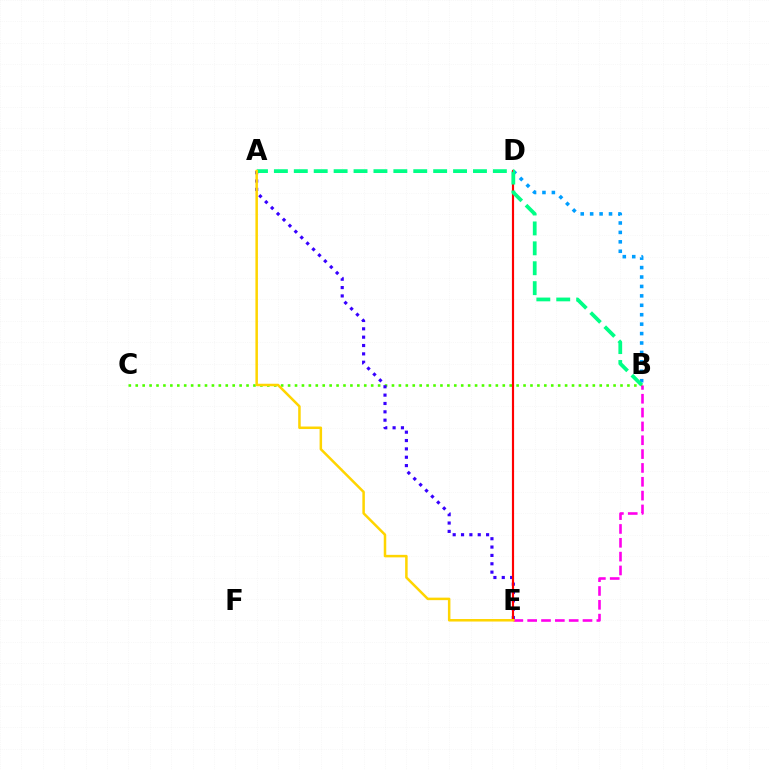{('B', 'C'): [{'color': '#4fff00', 'line_style': 'dotted', 'thickness': 1.88}], ('A', 'E'): [{'color': '#3700ff', 'line_style': 'dotted', 'thickness': 2.27}, {'color': '#ffd500', 'line_style': 'solid', 'thickness': 1.81}], ('B', 'D'): [{'color': '#009eff', 'line_style': 'dotted', 'thickness': 2.56}], ('D', 'E'): [{'color': '#ff0000', 'line_style': 'solid', 'thickness': 1.56}], ('A', 'B'): [{'color': '#00ff86', 'line_style': 'dashed', 'thickness': 2.7}], ('B', 'E'): [{'color': '#ff00ed', 'line_style': 'dashed', 'thickness': 1.88}]}